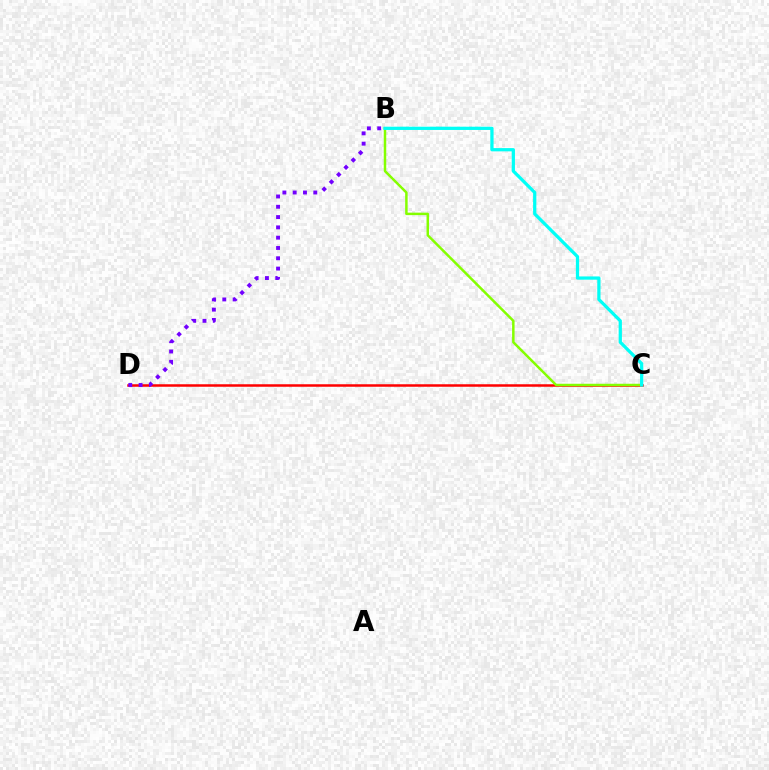{('C', 'D'): [{'color': '#ff0000', 'line_style': 'solid', 'thickness': 1.8}], ('B', 'D'): [{'color': '#7200ff', 'line_style': 'dotted', 'thickness': 2.8}], ('B', 'C'): [{'color': '#84ff00', 'line_style': 'solid', 'thickness': 1.79}, {'color': '#00fff6', 'line_style': 'solid', 'thickness': 2.34}]}